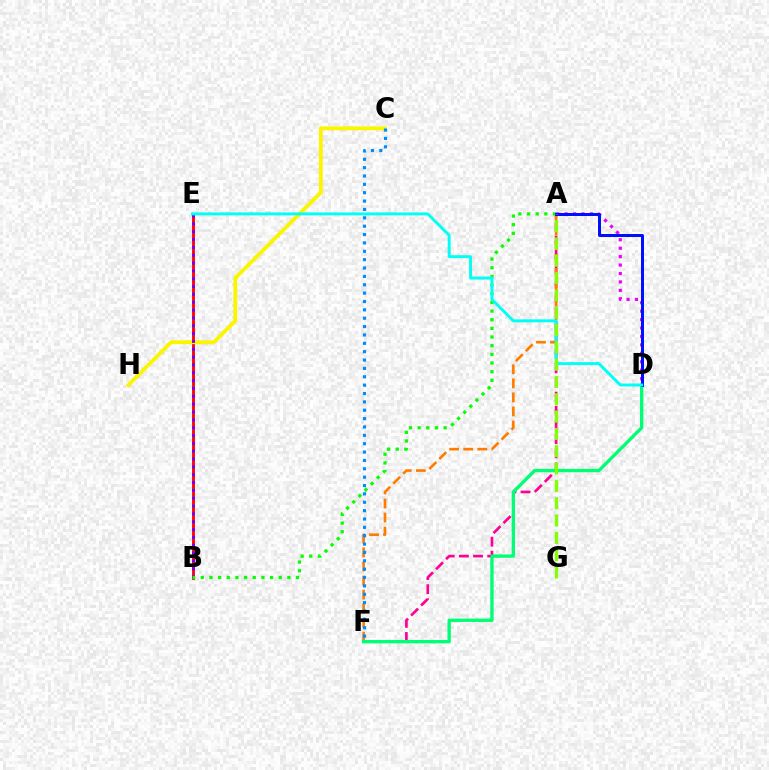{('B', 'E'): [{'color': '#ff0000', 'line_style': 'solid', 'thickness': 2.03}, {'color': '#7200ff', 'line_style': 'dotted', 'thickness': 2.13}], ('C', 'H'): [{'color': '#fcf500', 'line_style': 'solid', 'thickness': 2.76}], ('A', 'F'): [{'color': '#ff0094', 'line_style': 'dashed', 'thickness': 1.92}, {'color': '#ff7c00', 'line_style': 'dashed', 'thickness': 1.91}], ('D', 'F'): [{'color': '#00ff74', 'line_style': 'solid', 'thickness': 2.41}], ('A', 'B'): [{'color': '#08ff00', 'line_style': 'dotted', 'thickness': 2.35}], ('A', 'D'): [{'color': '#ee00ff', 'line_style': 'dotted', 'thickness': 2.29}, {'color': '#0010ff', 'line_style': 'solid', 'thickness': 2.16}], ('D', 'E'): [{'color': '#00fff6', 'line_style': 'solid', 'thickness': 2.12}], ('A', 'G'): [{'color': '#84ff00', 'line_style': 'dashed', 'thickness': 2.35}], ('C', 'F'): [{'color': '#008cff', 'line_style': 'dotted', 'thickness': 2.27}]}